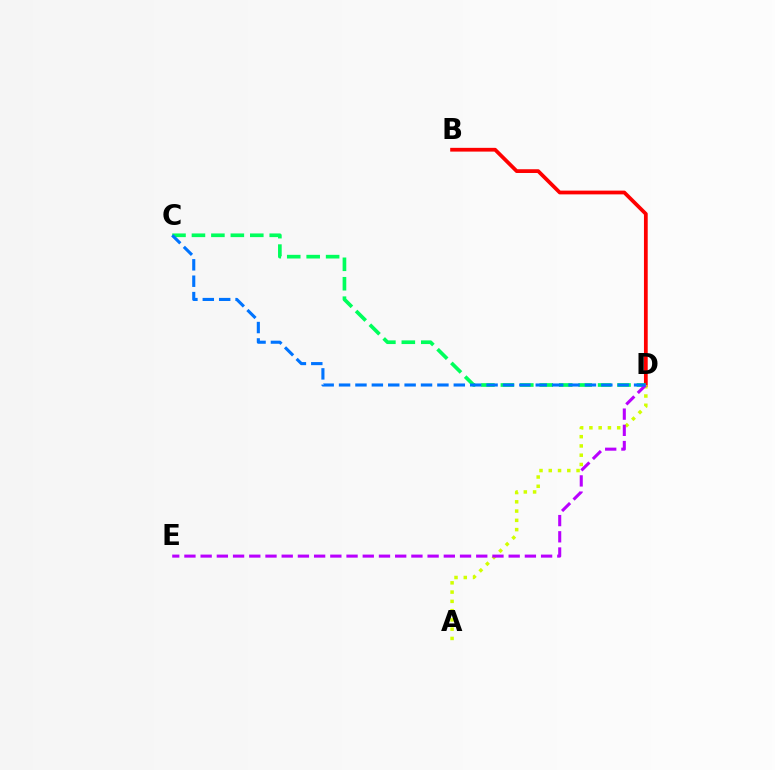{('B', 'D'): [{'color': '#ff0000', 'line_style': 'solid', 'thickness': 2.7}], ('A', 'D'): [{'color': '#d1ff00', 'line_style': 'dotted', 'thickness': 2.52}], ('C', 'D'): [{'color': '#00ff5c', 'line_style': 'dashed', 'thickness': 2.64}, {'color': '#0074ff', 'line_style': 'dashed', 'thickness': 2.23}], ('D', 'E'): [{'color': '#b900ff', 'line_style': 'dashed', 'thickness': 2.2}]}